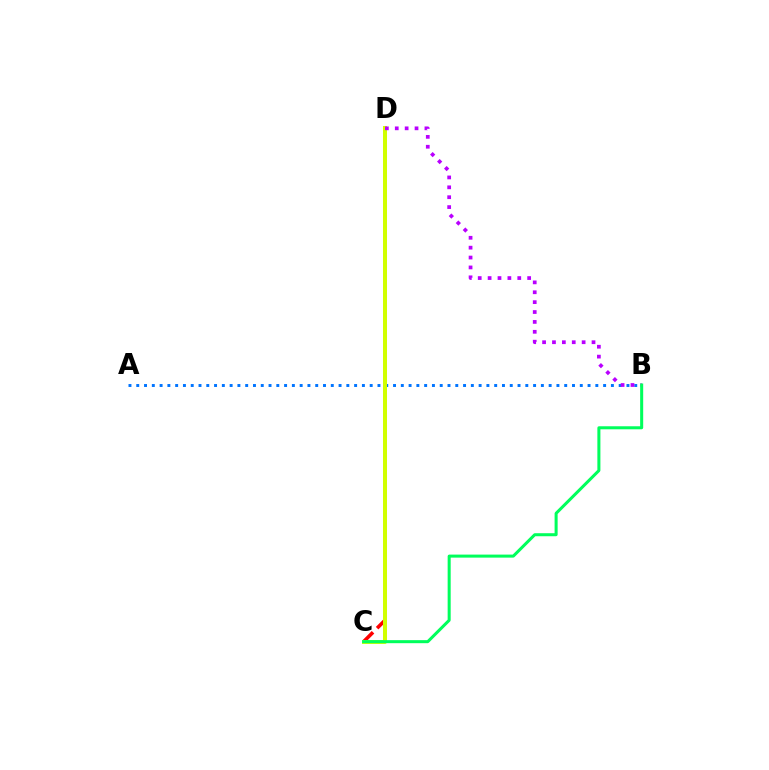{('A', 'B'): [{'color': '#0074ff', 'line_style': 'dotted', 'thickness': 2.11}], ('C', 'D'): [{'color': '#ff0000', 'line_style': 'dashed', 'thickness': 2.59}, {'color': '#d1ff00', 'line_style': 'solid', 'thickness': 2.88}], ('B', 'D'): [{'color': '#b900ff', 'line_style': 'dotted', 'thickness': 2.69}], ('B', 'C'): [{'color': '#00ff5c', 'line_style': 'solid', 'thickness': 2.18}]}